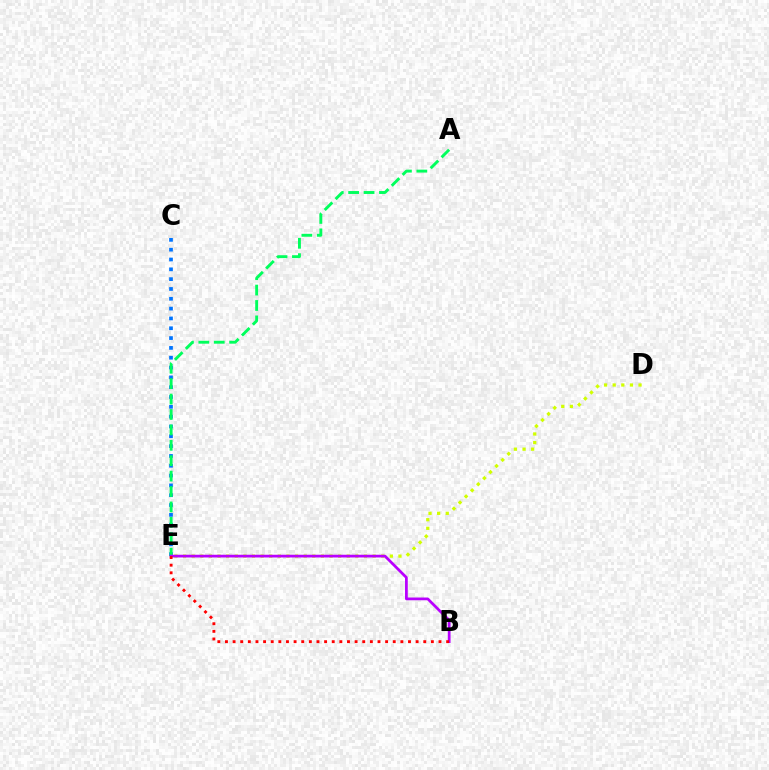{('C', 'E'): [{'color': '#0074ff', 'line_style': 'dotted', 'thickness': 2.67}], ('D', 'E'): [{'color': '#d1ff00', 'line_style': 'dotted', 'thickness': 2.34}], ('A', 'E'): [{'color': '#00ff5c', 'line_style': 'dashed', 'thickness': 2.09}], ('B', 'E'): [{'color': '#b900ff', 'line_style': 'solid', 'thickness': 1.98}, {'color': '#ff0000', 'line_style': 'dotted', 'thickness': 2.07}]}